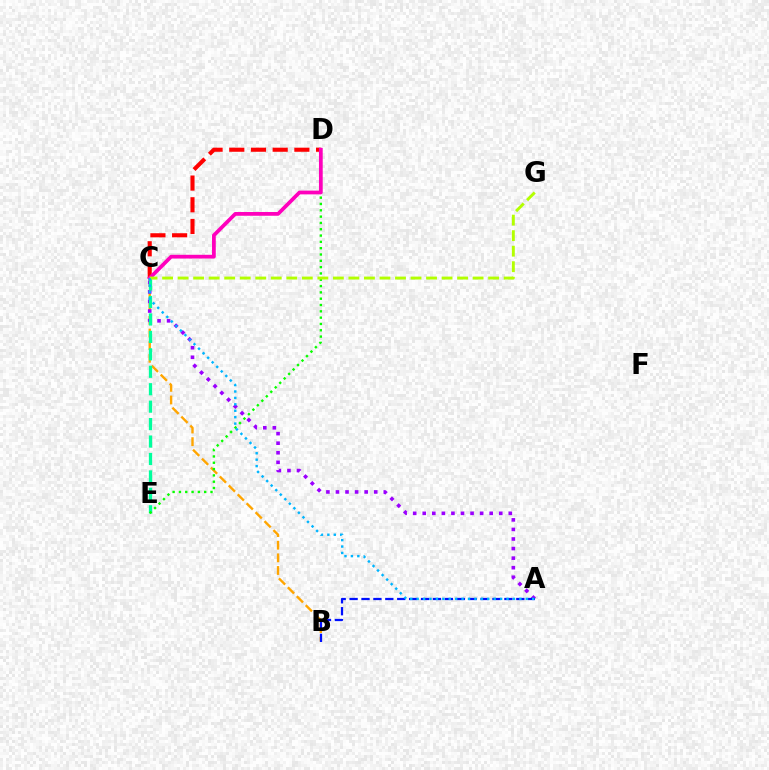{('B', 'C'): [{'color': '#ffa500', 'line_style': 'dashed', 'thickness': 1.72}], ('A', 'C'): [{'color': '#9b00ff', 'line_style': 'dotted', 'thickness': 2.6}, {'color': '#00b5ff', 'line_style': 'dotted', 'thickness': 1.74}], ('C', 'D'): [{'color': '#ff0000', 'line_style': 'dashed', 'thickness': 2.95}, {'color': '#ff00bd', 'line_style': 'solid', 'thickness': 2.7}], ('C', 'E'): [{'color': '#00ff9d', 'line_style': 'dashed', 'thickness': 2.37}], ('D', 'E'): [{'color': '#08ff00', 'line_style': 'dotted', 'thickness': 1.72}], ('C', 'G'): [{'color': '#b3ff00', 'line_style': 'dashed', 'thickness': 2.11}], ('A', 'B'): [{'color': '#0010ff', 'line_style': 'dashed', 'thickness': 1.62}]}